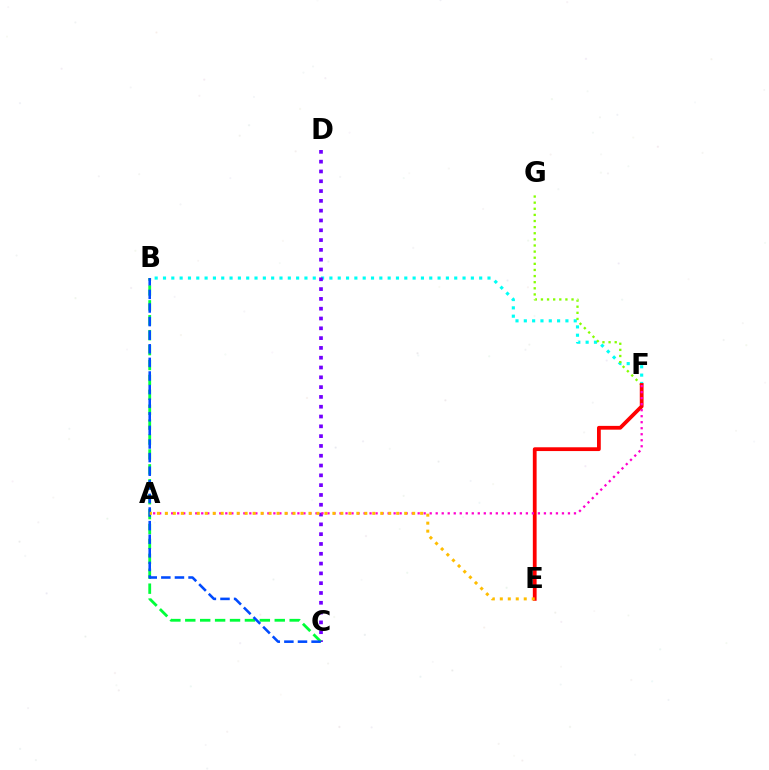{('B', 'F'): [{'color': '#00fff6', 'line_style': 'dotted', 'thickness': 2.26}], ('F', 'G'): [{'color': '#84ff00', 'line_style': 'dotted', 'thickness': 1.66}], ('C', 'D'): [{'color': '#7200ff', 'line_style': 'dotted', 'thickness': 2.66}], ('B', 'C'): [{'color': '#00ff39', 'line_style': 'dashed', 'thickness': 2.03}, {'color': '#004bff', 'line_style': 'dashed', 'thickness': 1.85}], ('E', 'F'): [{'color': '#ff0000', 'line_style': 'solid', 'thickness': 2.72}], ('A', 'F'): [{'color': '#ff00cf', 'line_style': 'dotted', 'thickness': 1.63}], ('A', 'E'): [{'color': '#ffbd00', 'line_style': 'dotted', 'thickness': 2.17}]}